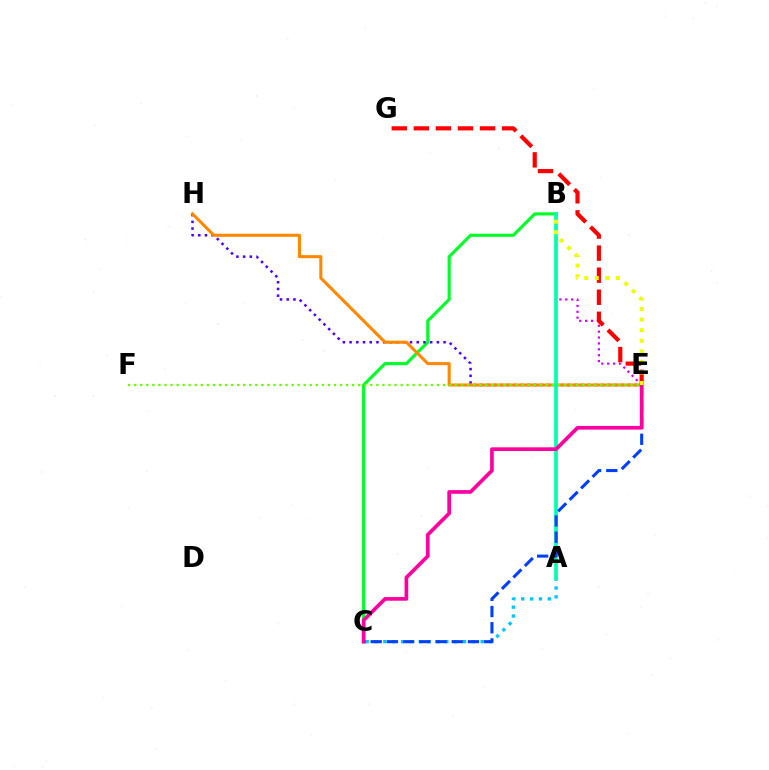{('B', 'C'): [{'color': '#00ff27', 'line_style': 'solid', 'thickness': 2.25}], ('E', 'H'): [{'color': '#4f00ff', 'line_style': 'dotted', 'thickness': 1.82}, {'color': '#ff8800', 'line_style': 'solid', 'thickness': 2.21}], ('A', 'C'): [{'color': '#00c7ff', 'line_style': 'dotted', 'thickness': 2.4}], ('B', 'E'): [{'color': '#d600ff', 'line_style': 'dotted', 'thickness': 1.6}, {'color': '#eeff00', 'line_style': 'dotted', 'thickness': 2.87}], ('E', 'G'): [{'color': '#ff0000', 'line_style': 'dashed', 'thickness': 3.0}], ('E', 'F'): [{'color': '#66ff00', 'line_style': 'dotted', 'thickness': 1.64}], ('A', 'B'): [{'color': '#00ffaf', 'line_style': 'solid', 'thickness': 2.67}], ('C', 'E'): [{'color': '#003fff', 'line_style': 'dashed', 'thickness': 2.2}, {'color': '#ff00a0', 'line_style': 'solid', 'thickness': 2.65}]}